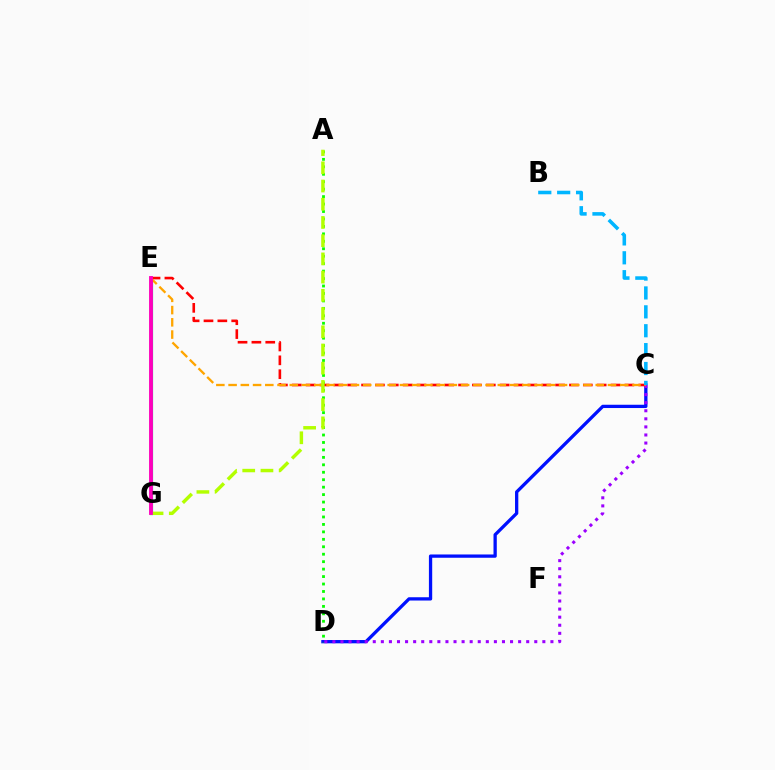{('C', 'D'): [{'color': '#0010ff', 'line_style': 'solid', 'thickness': 2.37}, {'color': '#9b00ff', 'line_style': 'dotted', 'thickness': 2.19}], ('E', 'G'): [{'color': '#00ff9d', 'line_style': 'solid', 'thickness': 2.34}, {'color': '#ff00bd', 'line_style': 'solid', 'thickness': 2.78}], ('A', 'D'): [{'color': '#08ff00', 'line_style': 'dotted', 'thickness': 2.02}], ('C', 'E'): [{'color': '#ff0000', 'line_style': 'dashed', 'thickness': 1.88}, {'color': '#ffa500', 'line_style': 'dashed', 'thickness': 1.66}], ('A', 'G'): [{'color': '#b3ff00', 'line_style': 'dashed', 'thickness': 2.48}], ('B', 'C'): [{'color': '#00b5ff', 'line_style': 'dashed', 'thickness': 2.57}]}